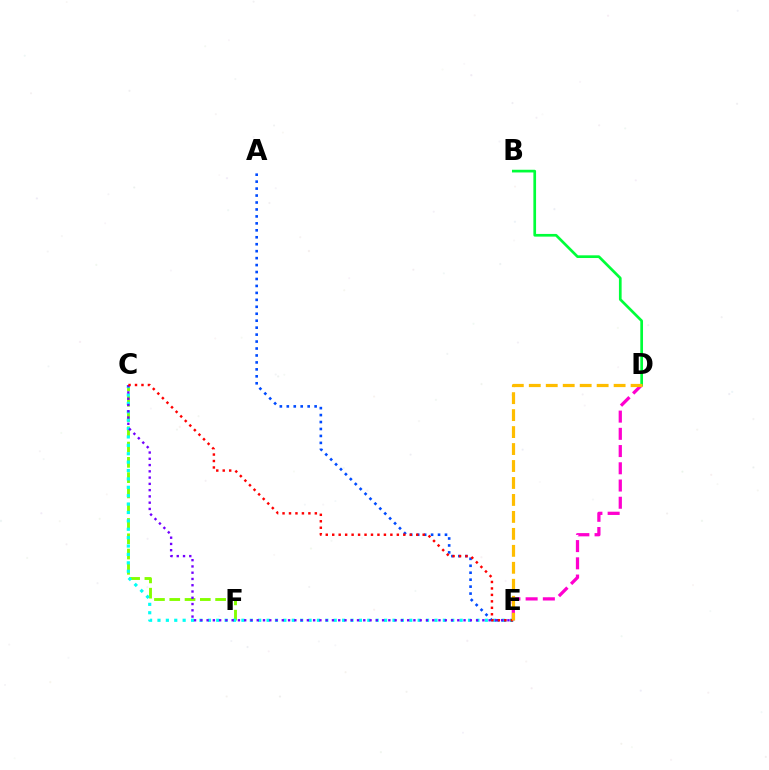{('C', 'F'): [{'color': '#84ff00', 'line_style': 'dashed', 'thickness': 2.08}], ('B', 'D'): [{'color': '#00ff39', 'line_style': 'solid', 'thickness': 1.94}], ('D', 'E'): [{'color': '#ff00cf', 'line_style': 'dashed', 'thickness': 2.34}, {'color': '#ffbd00', 'line_style': 'dashed', 'thickness': 2.3}], ('C', 'E'): [{'color': '#00fff6', 'line_style': 'dotted', 'thickness': 2.28}, {'color': '#7200ff', 'line_style': 'dotted', 'thickness': 1.7}, {'color': '#ff0000', 'line_style': 'dotted', 'thickness': 1.76}], ('A', 'E'): [{'color': '#004bff', 'line_style': 'dotted', 'thickness': 1.89}]}